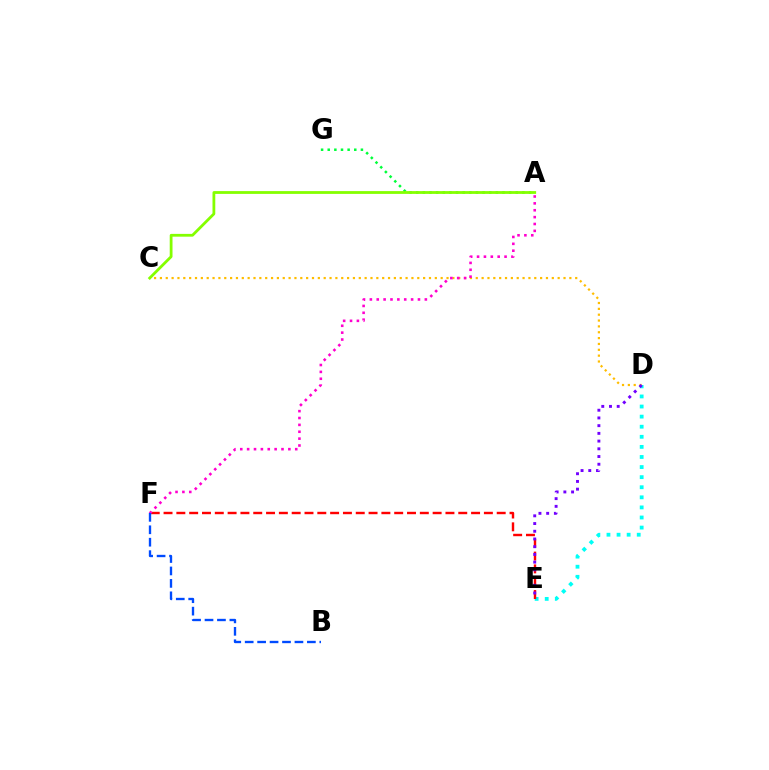{('D', 'E'): [{'color': '#00fff6', 'line_style': 'dotted', 'thickness': 2.74}, {'color': '#7200ff', 'line_style': 'dotted', 'thickness': 2.1}], ('E', 'F'): [{'color': '#ff0000', 'line_style': 'dashed', 'thickness': 1.74}], ('C', 'D'): [{'color': '#ffbd00', 'line_style': 'dotted', 'thickness': 1.59}], ('A', 'G'): [{'color': '#00ff39', 'line_style': 'dotted', 'thickness': 1.8}], ('A', 'F'): [{'color': '#ff00cf', 'line_style': 'dotted', 'thickness': 1.87}], ('A', 'C'): [{'color': '#84ff00', 'line_style': 'solid', 'thickness': 2.01}], ('B', 'F'): [{'color': '#004bff', 'line_style': 'dashed', 'thickness': 1.69}]}